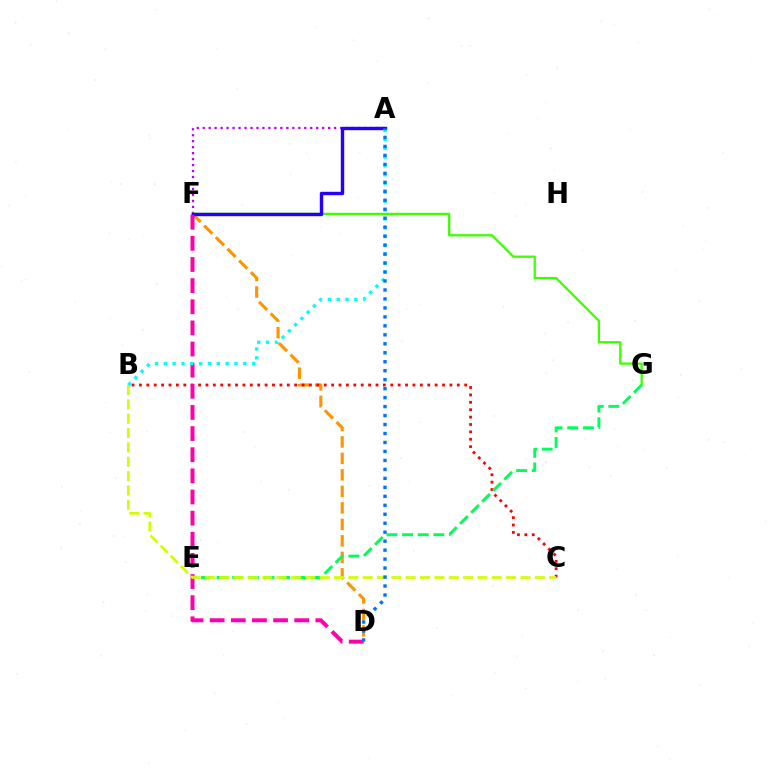{('D', 'F'): [{'color': '#ff9400', 'line_style': 'dashed', 'thickness': 2.24}, {'color': '#ff00ac', 'line_style': 'dashed', 'thickness': 2.87}], ('B', 'C'): [{'color': '#ff0000', 'line_style': 'dotted', 'thickness': 2.01}, {'color': '#d1ff00', 'line_style': 'dashed', 'thickness': 1.95}], ('A', 'F'): [{'color': '#b900ff', 'line_style': 'dotted', 'thickness': 1.62}, {'color': '#2500ff', 'line_style': 'solid', 'thickness': 2.46}], ('F', 'G'): [{'color': '#3dff00', 'line_style': 'solid', 'thickness': 1.64}], ('E', 'G'): [{'color': '#00ff5c', 'line_style': 'dashed', 'thickness': 2.12}], ('A', 'B'): [{'color': '#00fff6', 'line_style': 'dotted', 'thickness': 2.4}], ('A', 'D'): [{'color': '#0074ff', 'line_style': 'dotted', 'thickness': 2.44}]}